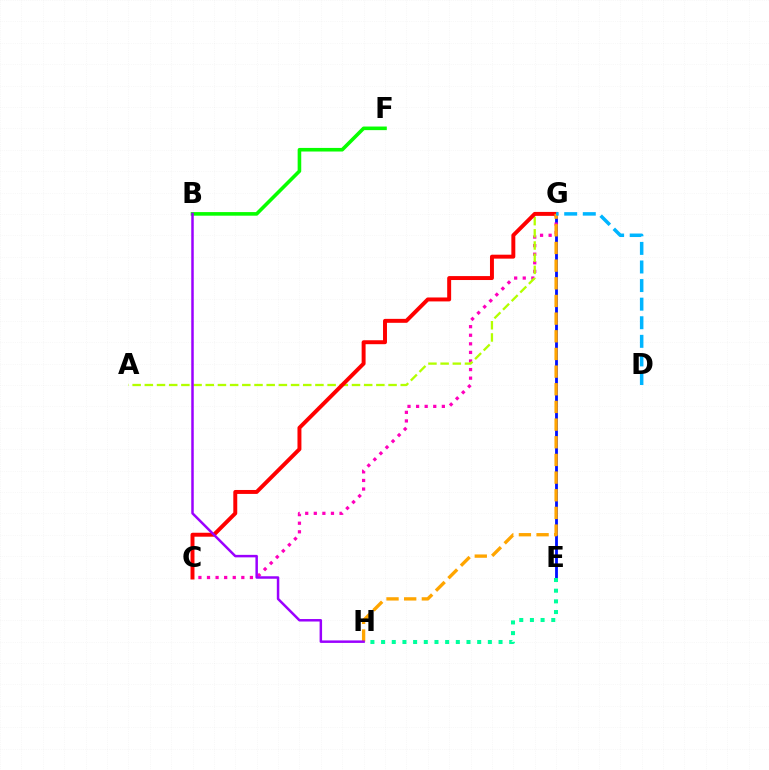{('E', 'G'): [{'color': '#0010ff', 'line_style': 'solid', 'thickness': 2.02}], ('C', 'G'): [{'color': '#ff00bd', 'line_style': 'dotted', 'thickness': 2.33}, {'color': '#ff0000', 'line_style': 'solid', 'thickness': 2.84}], ('B', 'F'): [{'color': '#08ff00', 'line_style': 'solid', 'thickness': 2.59}], ('A', 'G'): [{'color': '#b3ff00', 'line_style': 'dashed', 'thickness': 1.66}], ('G', 'H'): [{'color': '#ffa500', 'line_style': 'dashed', 'thickness': 2.4}], ('D', 'G'): [{'color': '#00b5ff', 'line_style': 'dashed', 'thickness': 2.53}], ('B', 'H'): [{'color': '#9b00ff', 'line_style': 'solid', 'thickness': 1.79}], ('E', 'H'): [{'color': '#00ff9d', 'line_style': 'dotted', 'thickness': 2.9}]}